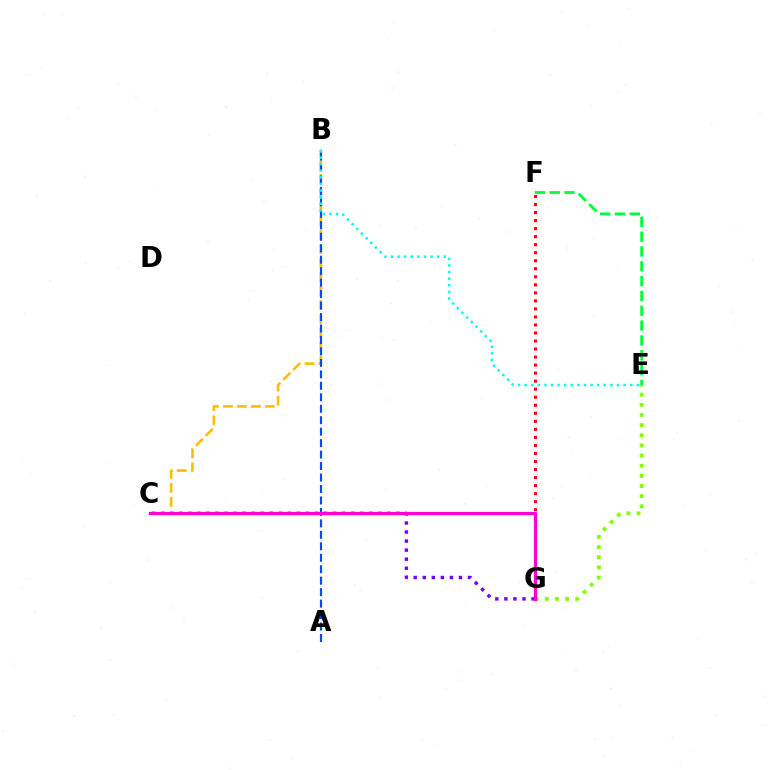{('E', 'G'): [{'color': '#84ff00', 'line_style': 'dotted', 'thickness': 2.76}], ('F', 'G'): [{'color': '#ff0000', 'line_style': 'dotted', 'thickness': 2.18}], ('C', 'G'): [{'color': '#7200ff', 'line_style': 'dotted', 'thickness': 2.46}, {'color': '#ff00cf', 'line_style': 'solid', 'thickness': 2.34}], ('B', 'C'): [{'color': '#ffbd00', 'line_style': 'dashed', 'thickness': 1.9}], ('A', 'B'): [{'color': '#004bff', 'line_style': 'dashed', 'thickness': 1.56}], ('B', 'E'): [{'color': '#00fff6', 'line_style': 'dotted', 'thickness': 1.79}], ('E', 'F'): [{'color': '#00ff39', 'line_style': 'dashed', 'thickness': 2.01}]}